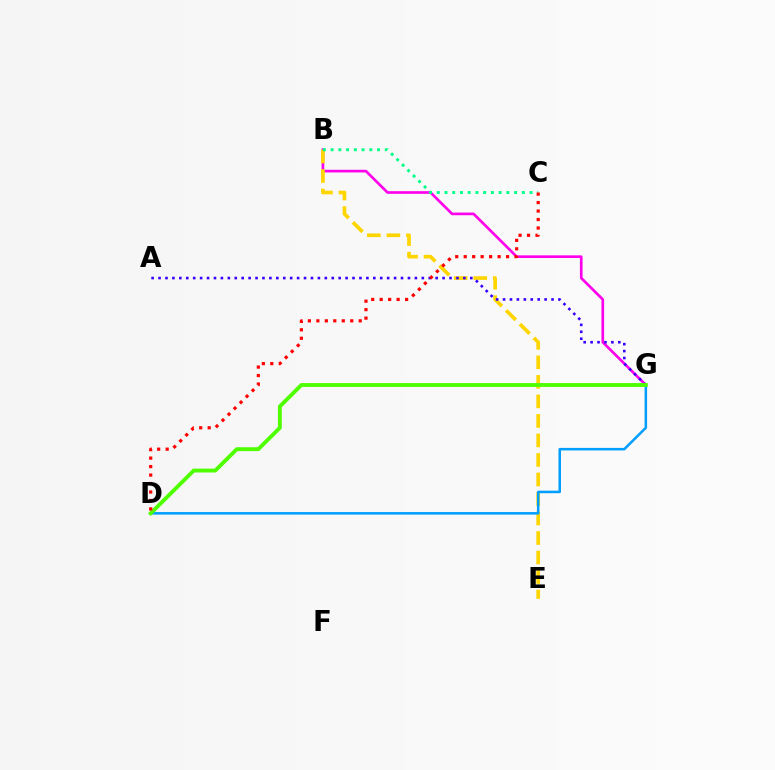{('B', 'G'): [{'color': '#ff00ed', 'line_style': 'solid', 'thickness': 1.92}], ('B', 'E'): [{'color': '#ffd500', 'line_style': 'dashed', 'thickness': 2.65}], ('D', 'G'): [{'color': '#009eff', 'line_style': 'solid', 'thickness': 1.81}, {'color': '#4fff00', 'line_style': 'solid', 'thickness': 2.79}], ('B', 'C'): [{'color': '#00ff86', 'line_style': 'dotted', 'thickness': 2.1}], ('A', 'G'): [{'color': '#3700ff', 'line_style': 'dotted', 'thickness': 1.88}], ('C', 'D'): [{'color': '#ff0000', 'line_style': 'dotted', 'thickness': 2.3}]}